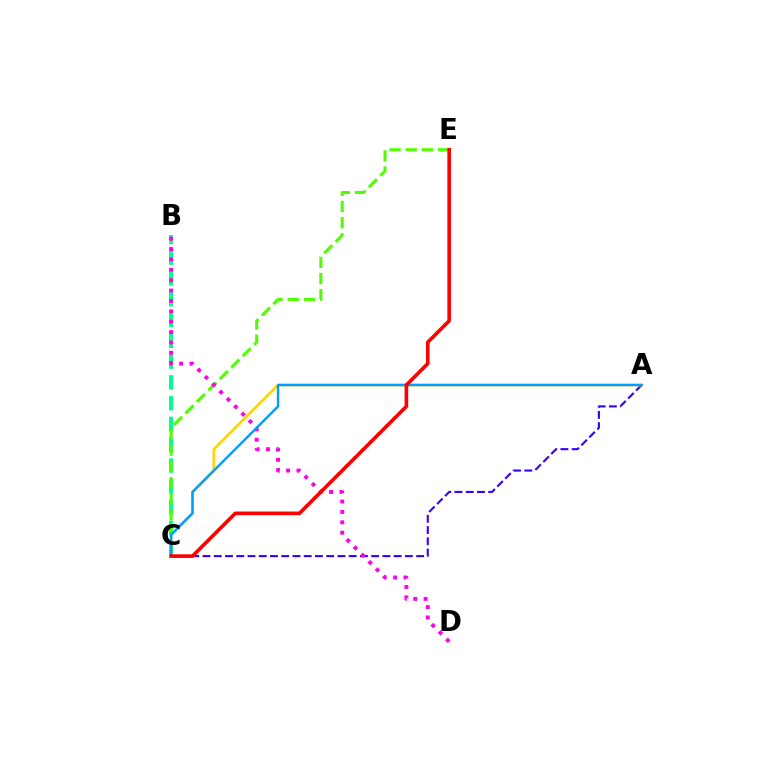{('A', 'C'): [{'color': '#3700ff', 'line_style': 'dashed', 'thickness': 1.53}, {'color': '#ffd500', 'line_style': 'solid', 'thickness': 2.0}, {'color': '#009eff', 'line_style': 'solid', 'thickness': 1.73}], ('B', 'C'): [{'color': '#00ff86', 'line_style': 'dashed', 'thickness': 2.83}], ('C', 'E'): [{'color': '#4fff00', 'line_style': 'dashed', 'thickness': 2.2}, {'color': '#ff0000', 'line_style': 'solid', 'thickness': 2.6}], ('B', 'D'): [{'color': '#ff00ed', 'line_style': 'dotted', 'thickness': 2.82}]}